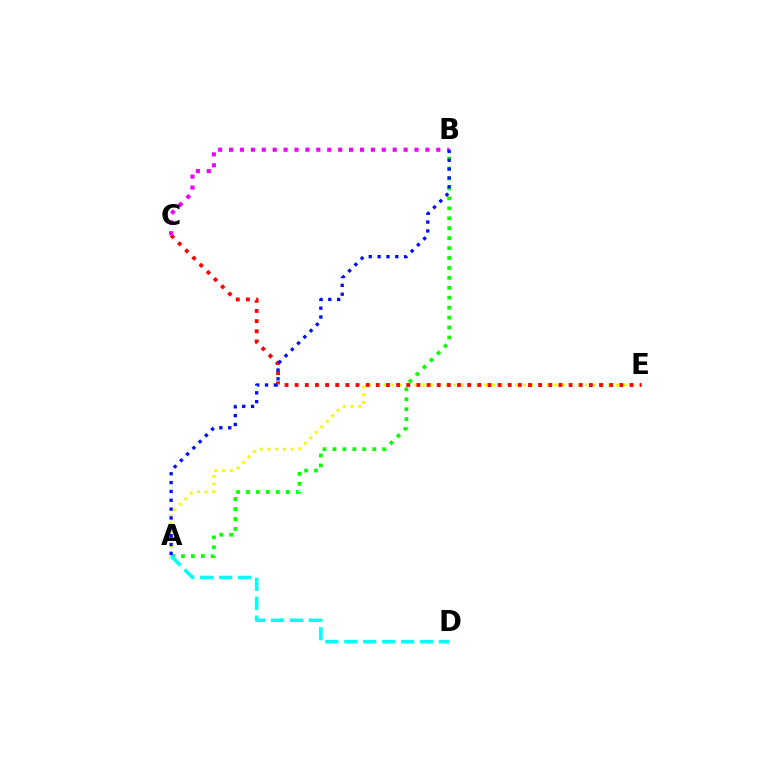{('A', 'E'): [{'color': '#fcf500', 'line_style': 'dotted', 'thickness': 2.11}], ('C', 'E'): [{'color': '#ff0000', 'line_style': 'dotted', 'thickness': 2.76}], ('A', 'B'): [{'color': '#08ff00', 'line_style': 'dotted', 'thickness': 2.7}, {'color': '#0010ff', 'line_style': 'dotted', 'thickness': 2.4}], ('A', 'D'): [{'color': '#00fff6', 'line_style': 'dashed', 'thickness': 2.57}], ('B', 'C'): [{'color': '#ee00ff', 'line_style': 'dotted', 'thickness': 2.96}]}